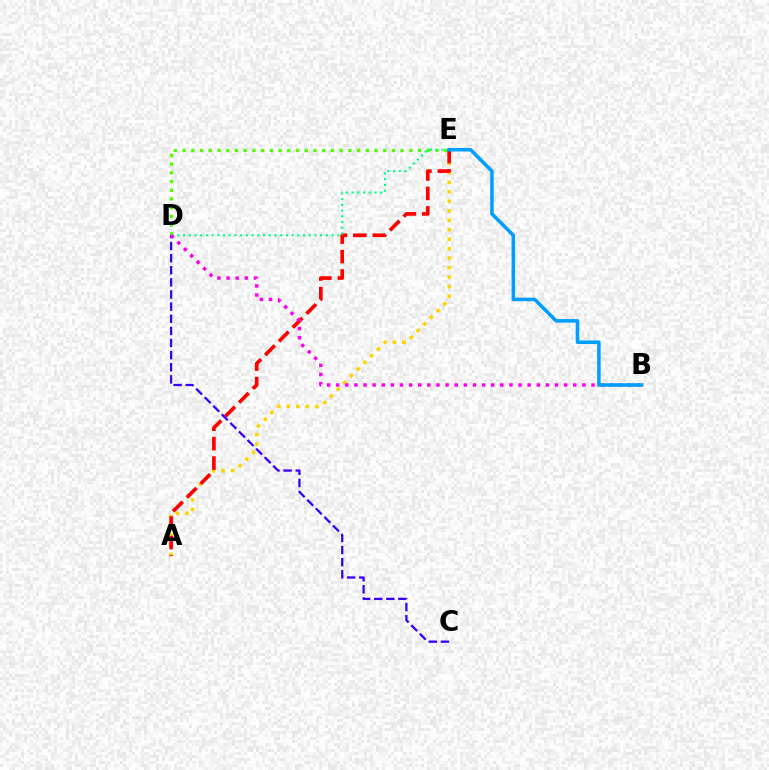{('A', 'E'): [{'color': '#ffd500', 'line_style': 'dotted', 'thickness': 2.58}, {'color': '#ff0000', 'line_style': 'dashed', 'thickness': 2.64}], ('D', 'E'): [{'color': '#4fff00', 'line_style': 'dotted', 'thickness': 2.37}, {'color': '#00ff86', 'line_style': 'dotted', 'thickness': 1.55}], ('C', 'D'): [{'color': '#3700ff', 'line_style': 'dashed', 'thickness': 1.65}], ('B', 'D'): [{'color': '#ff00ed', 'line_style': 'dotted', 'thickness': 2.48}], ('B', 'E'): [{'color': '#009eff', 'line_style': 'solid', 'thickness': 2.54}]}